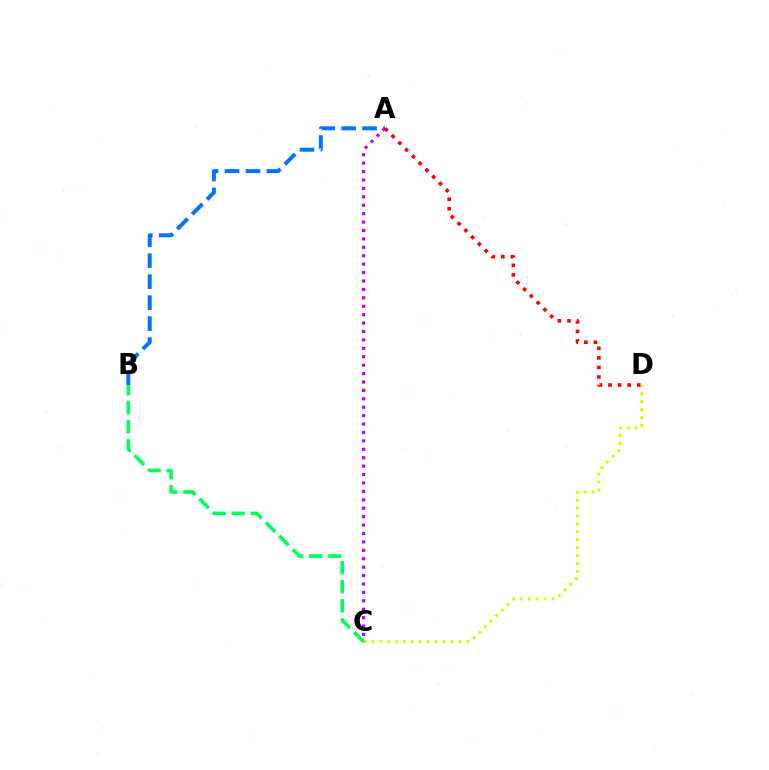{('C', 'D'): [{'color': '#d1ff00', 'line_style': 'dotted', 'thickness': 2.15}], ('A', 'D'): [{'color': '#ff0000', 'line_style': 'dotted', 'thickness': 2.6}], ('A', 'B'): [{'color': '#0074ff', 'line_style': 'dashed', 'thickness': 2.85}], ('A', 'C'): [{'color': '#b900ff', 'line_style': 'dotted', 'thickness': 2.29}], ('B', 'C'): [{'color': '#00ff5c', 'line_style': 'dashed', 'thickness': 2.59}]}